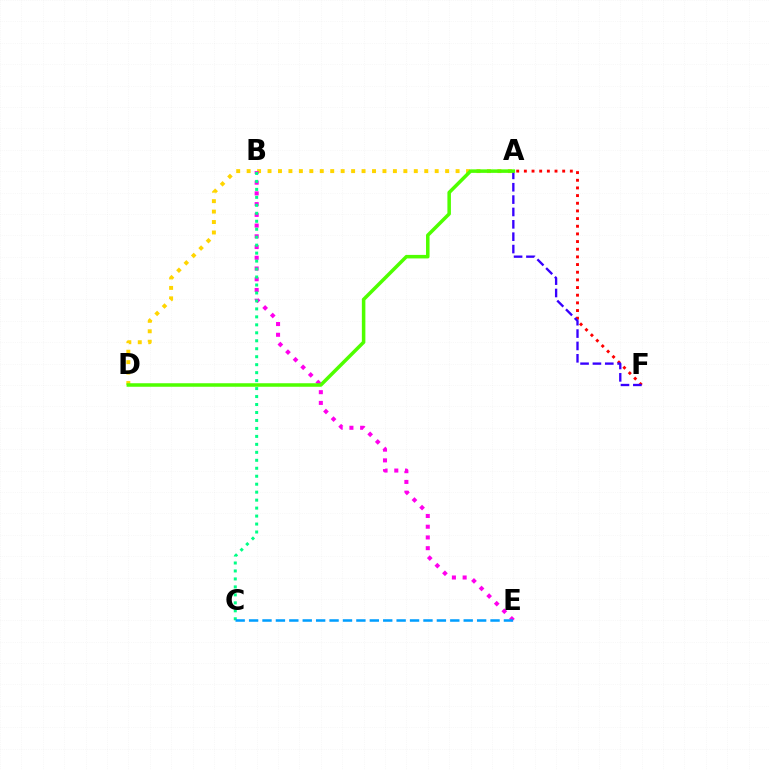{('A', 'F'): [{'color': '#ff0000', 'line_style': 'dotted', 'thickness': 2.08}, {'color': '#3700ff', 'line_style': 'dashed', 'thickness': 1.68}], ('A', 'D'): [{'color': '#ffd500', 'line_style': 'dotted', 'thickness': 2.84}, {'color': '#4fff00', 'line_style': 'solid', 'thickness': 2.53}], ('B', 'E'): [{'color': '#ff00ed', 'line_style': 'dotted', 'thickness': 2.92}], ('B', 'C'): [{'color': '#00ff86', 'line_style': 'dotted', 'thickness': 2.16}], ('C', 'E'): [{'color': '#009eff', 'line_style': 'dashed', 'thickness': 1.82}]}